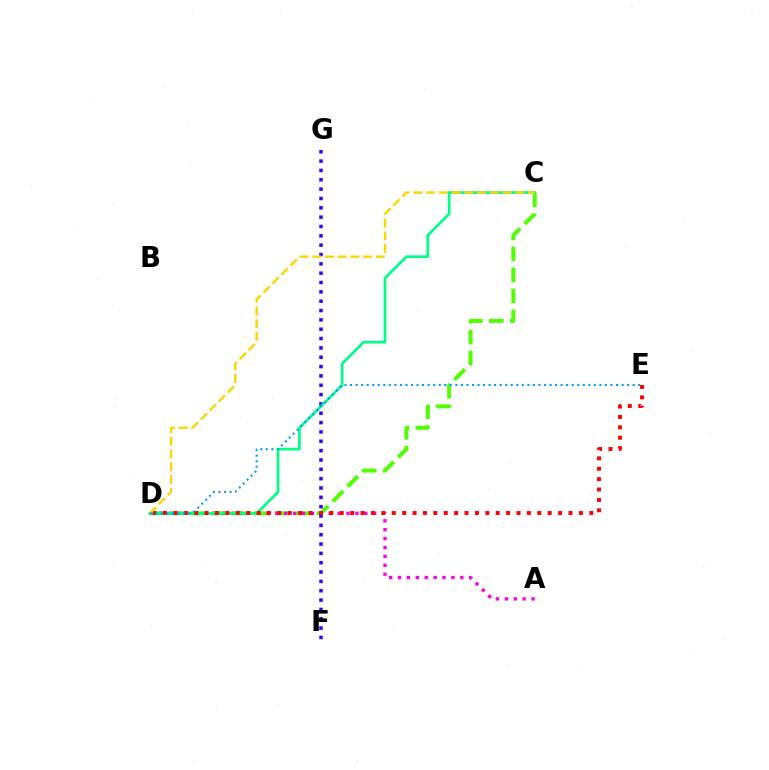{('C', 'D'): [{'color': '#4fff00', 'line_style': 'dashed', 'thickness': 2.85}, {'color': '#00ff86', 'line_style': 'solid', 'thickness': 1.95}, {'color': '#ffd500', 'line_style': 'dashed', 'thickness': 1.73}], ('A', 'D'): [{'color': '#ff00ed', 'line_style': 'dotted', 'thickness': 2.42}], ('F', 'G'): [{'color': '#3700ff', 'line_style': 'dotted', 'thickness': 2.54}], ('D', 'E'): [{'color': '#ff0000', 'line_style': 'dotted', 'thickness': 2.82}, {'color': '#009eff', 'line_style': 'dotted', 'thickness': 1.51}]}